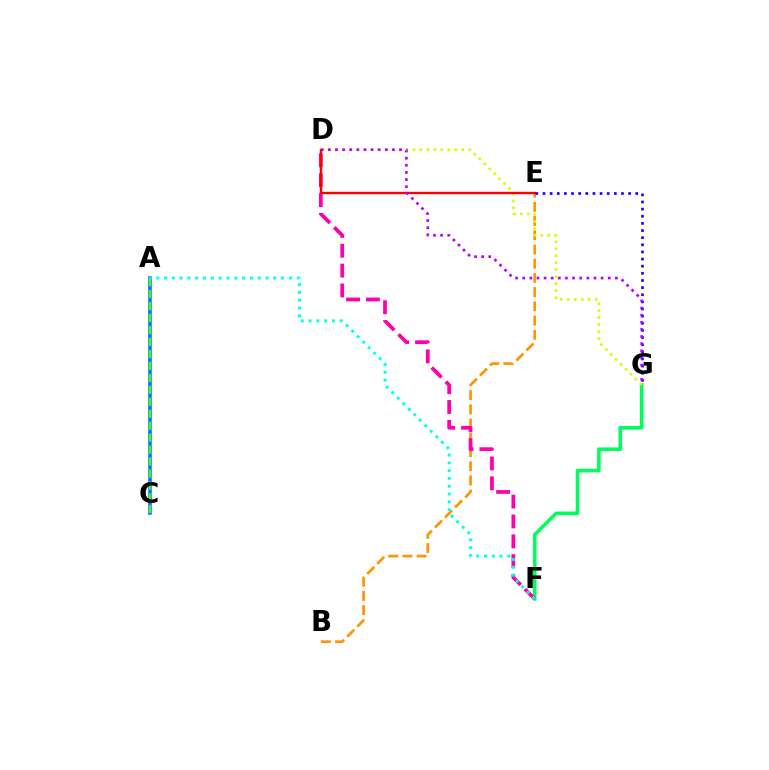{('B', 'E'): [{'color': '#ff9400', 'line_style': 'dashed', 'thickness': 1.93}], ('F', 'G'): [{'color': '#00ff5c', 'line_style': 'solid', 'thickness': 2.57}], ('D', 'G'): [{'color': '#d1ff00', 'line_style': 'dotted', 'thickness': 1.9}, {'color': '#b900ff', 'line_style': 'dotted', 'thickness': 1.94}], ('A', 'C'): [{'color': '#0074ff', 'line_style': 'solid', 'thickness': 2.54}, {'color': '#3dff00', 'line_style': 'dashed', 'thickness': 1.62}], ('D', 'F'): [{'color': '#ff00ac', 'line_style': 'dashed', 'thickness': 2.7}], ('A', 'F'): [{'color': '#00fff6', 'line_style': 'dotted', 'thickness': 2.12}], ('D', 'E'): [{'color': '#ff0000', 'line_style': 'solid', 'thickness': 1.7}], ('E', 'G'): [{'color': '#2500ff', 'line_style': 'dotted', 'thickness': 1.94}]}